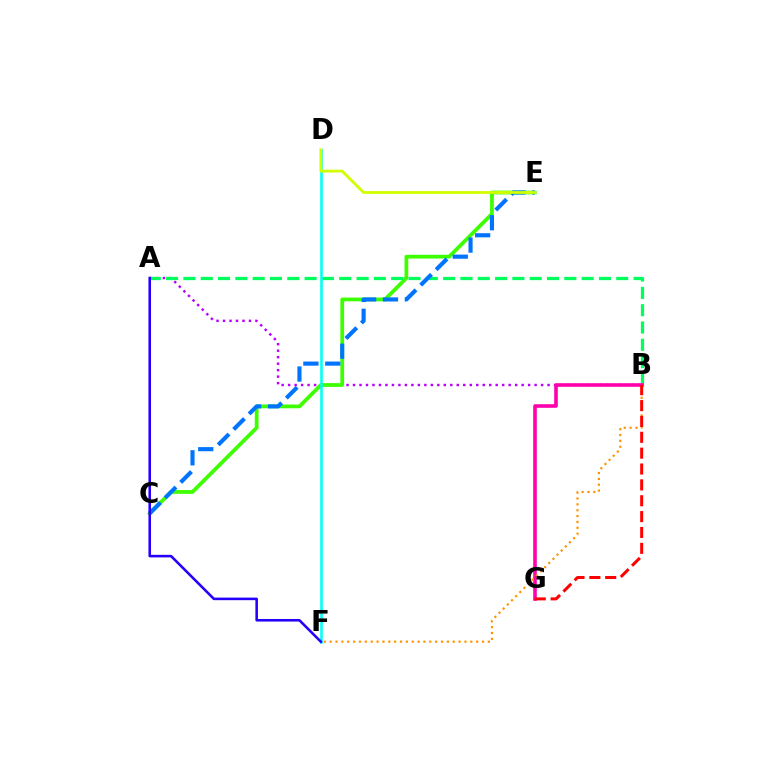{('A', 'B'): [{'color': '#b900ff', 'line_style': 'dotted', 'thickness': 1.76}, {'color': '#00ff5c', 'line_style': 'dashed', 'thickness': 2.35}], ('C', 'E'): [{'color': '#3dff00', 'line_style': 'solid', 'thickness': 2.7}, {'color': '#0074ff', 'line_style': 'dashed', 'thickness': 2.97}], ('D', 'F'): [{'color': '#00fff6', 'line_style': 'solid', 'thickness': 1.85}], ('D', 'E'): [{'color': '#d1ff00', 'line_style': 'solid', 'thickness': 2.03}], ('B', 'G'): [{'color': '#ff00ac', 'line_style': 'solid', 'thickness': 2.58}, {'color': '#ff0000', 'line_style': 'dashed', 'thickness': 2.15}], ('A', 'F'): [{'color': '#2500ff', 'line_style': 'solid', 'thickness': 1.85}], ('B', 'F'): [{'color': '#ff9400', 'line_style': 'dotted', 'thickness': 1.59}]}